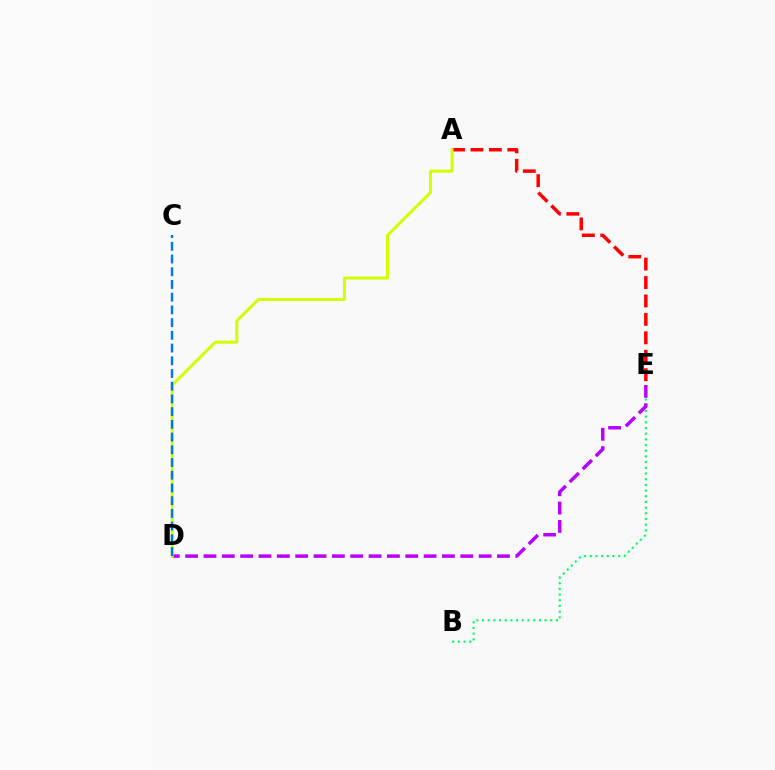{('A', 'E'): [{'color': '#ff0000', 'line_style': 'dashed', 'thickness': 2.5}], ('B', 'E'): [{'color': '#00ff5c', 'line_style': 'dotted', 'thickness': 1.55}], ('D', 'E'): [{'color': '#b900ff', 'line_style': 'dashed', 'thickness': 2.49}], ('A', 'D'): [{'color': '#d1ff00', 'line_style': 'solid', 'thickness': 2.15}], ('C', 'D'): [{'color': '#0074ff', 'line_style': 'dashed', 'thickness': 1.73}]}